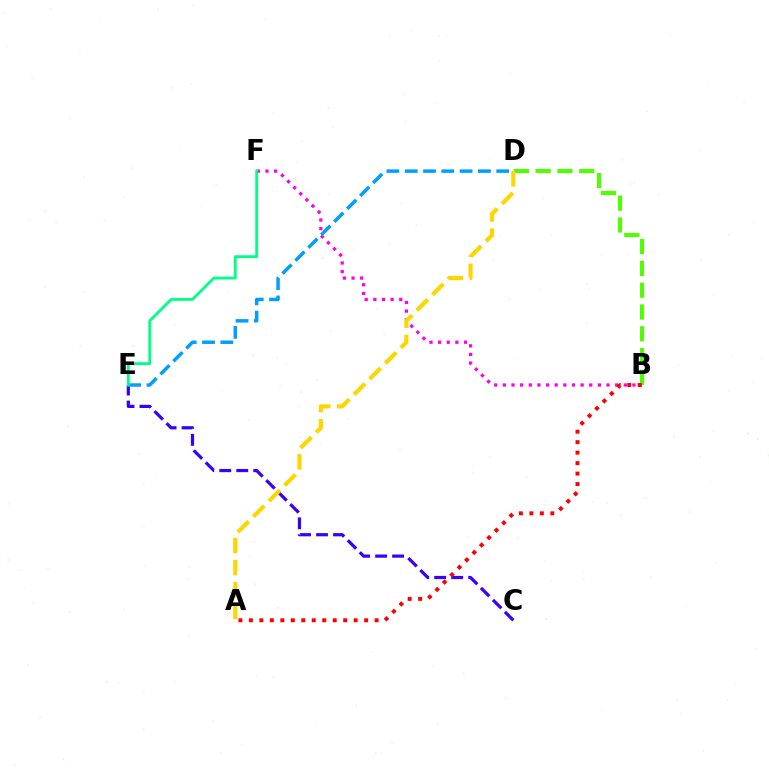{('B', 'D'): [{'color': '#4fff00', 'line_style': 'dashed', 'thickness': 2.96}], ('B', 'F'): [{'color': '#ff00ed', 'line_style': 'dotted', 'thickness': 2.35}], ('C', 'E'): [{'color': '#3700ff', 'line_style': 'dashed', 'thickness': 2.31}], ('D', 'E'): [{'color': '#009eff', 'line_style': 'dashed', 'thickness': 2.49}], ('A', 'B'): [{'color': '#ff0000', 'line_style': 'dotted', 'thickness': 2.85}], ('A', 'D'): [{'color': '#ffd500', 'line_style': 'dashed', 'thickness': 2.99}], ('E', 'F'): [{'color': '#00ff86', 'line_style': 'solid', 'thickness': 2.03}]}